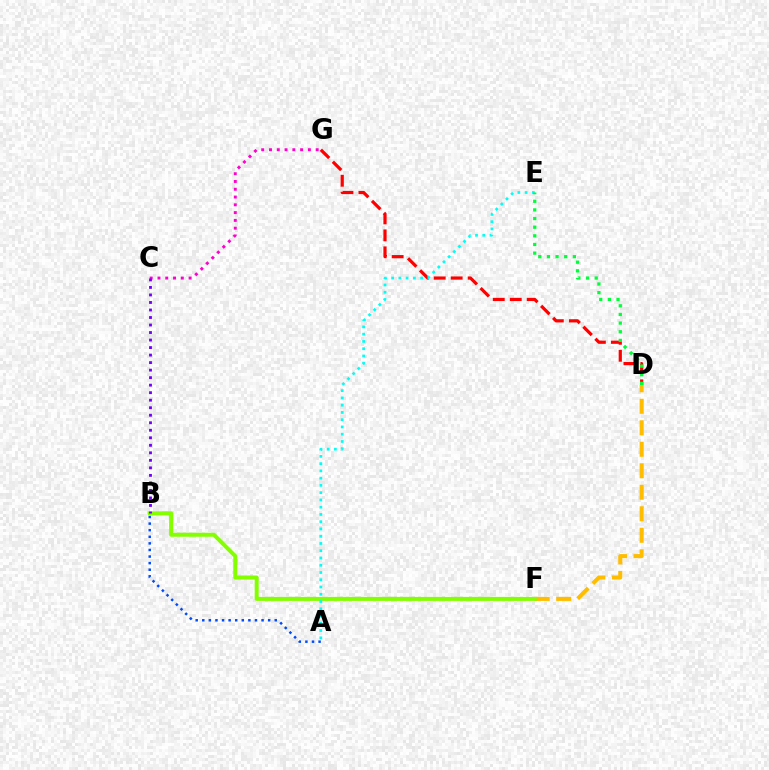{('C', 'G'): [{'color': '#ff00cf', 'line_style': 'dotted', 'thickness': 2.11}], ('D', 'G'): [{'color': '#ff0000', 'line_style': 'dashed', 'thickness': 2.31}], ('A', 'B'): [{'color': '#004bff', 'line_style': 'dotted', 'thickness': 1.79}], ('D', 'F'): [{'color': '#ffbd00', 'line_style': 'dashed', 'thickness': 2.92}], ('B', 'F'): [{'color': '#84ff00', 'line_style': 'solid', 'thickness': 2.89}], ('A', 'E'): [{'color': '#00fff6', 'line_style': 'dotted', 'thickness': 1.97}], ('D', 'E'): [{'color': '#00ff39', 'line_style': 'dotted', 'thickness': 2.35}], ('B', 'C'): [{'color': '#7200ff', 'line_style': 'dotted', 'thickness': 2.04}]}